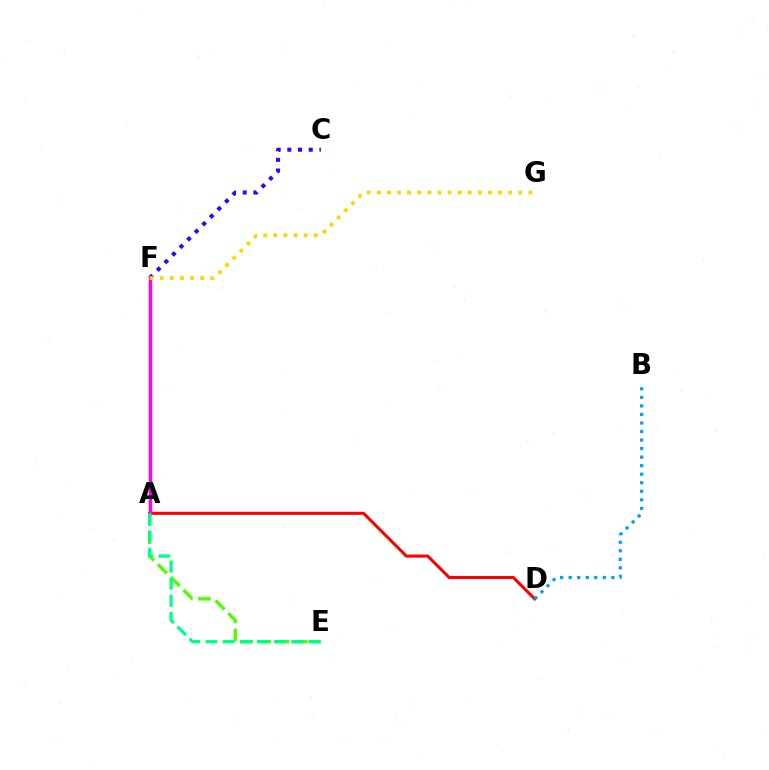{('A', 'E'): [{'color': '#4fff00', 'line_style': 'dashed', 'thickness': 2.46}, {'color': '#00ff86', 'line_style': 'dashed', 'thickness': 2.33}], ('C', 'F'): [{'color': '#3700ff', 'line_style': 'dotted', 'thickness': 2.91}], ('A', 'D'): [{'color': '#ff0000', 'line_style': 'solid', 'thickness': 2.19}], ('B', 'D'): [{'color': '#009eff', 'line_style': 'dotted', 'thickness': 2.32}], ('A', 'F'): [{'color': '#ff00ed', 'line_style': 'solid', 'thickness': 2.49}], ('F', 'G'): [{'color': '#ffd500', 'line_style': 'dotted', 'thickness': 2.74}]}